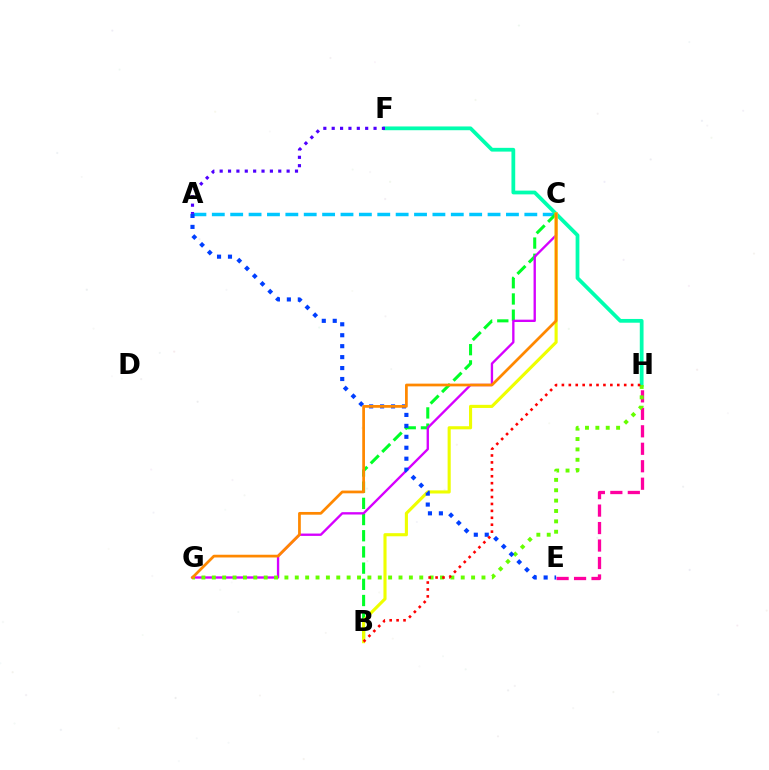{('A', 'C'): [{'color': '#00c7ff', 'line_style': 'dashed', 'thickness': 2.5}], ('F', 'H'): [{'color': '#00ffaf', 'line_style': 'solid', 'thickness': 2.71}], ('E', 'H'): [{'color': '#ff00a0', 'line_style': 'dashed', 'thickness': 2.37}], ('B', 'C'): [{'color': '#00ff27', 'line_style': 'dashed', 'thickness': 2.2}, {'color': '#eeff00', 'line_style': 'solid', 'thickness': 2.24}], ('C', 'G'): [{'color': '#d600ff', 'line_style': 'solid', 'thickness': 1.69}, {'color': '#ff8800', 'line_style': 'solid', 'thickness': 1.97}], ('G', 'H'): [{'color': '#66ff00', 'line_style': 'dotted', 'thickness': 2.82}], ('A', 'F'): [{'color': '#4f00ff', 'line_style': 'dotted', 'thickness': 2.27}], ('A', 'E'): [{'color': '#003fff', 'line_style': 'dotted', 'thickness': 2.97}], ('B', 'H'): [{'color': '#ff0000', 'line_style': 'dotted', 'thickness': 1.88}]}